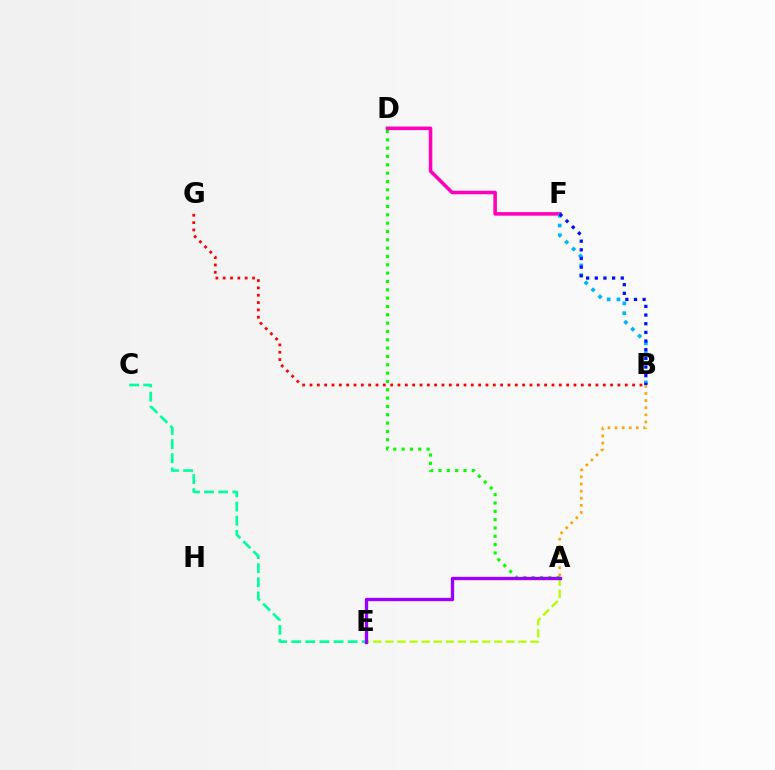{('D', 'F'): [{'color': '#ff00bd', 'line_style': 'solid', 'thickness': 2.56}], ('B', 'F'): [{'color': '#00b5ff', 'line_style': 'dotted', 'thickness': 2.66}, {'color': '#0010ff', 'line_style': 'dotted', 'thickness': 2.35}], ('A', 'B'): [{'color': '#ffa500', 'line_style': 'dotted', 'thickness': 1.94}], ('A', 'D'): [{'color': '#08ff00', 'line_style': 'dotted', 'thickness': 2.26}], ('A', 'E'): [{'color': '#b3ff00', 'line_style': 'dashed', 'thickness': 1.64}, {'color': '#9b00ff', 'line_style': 'solid', 'thickness': 2.42}], ('B', 'G'): [{'color': '#ff0000', 'line_style': 'dotted', 'thickness': 1.99}], ('C', 'E'): [{'color': '#00ff9d', 'line_style': 'dashed', 'thickness': 1.92}]}